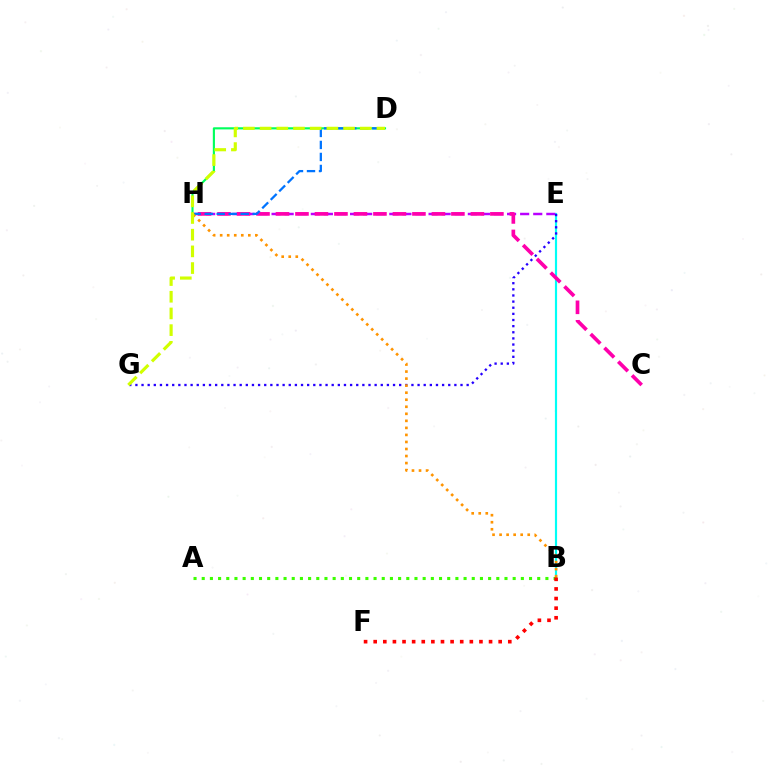{('B', 'E'): [{'color': '#00fff6', 'line_style': 'solid', 'thickness': 1.56}], ('D', 'H'): [{'color': '#00ff5c', 'line_style': 'solid', 'thickness': 1.54}, {'color': '#0074ff', 'line_style': 'dashed', 'thickness': 1.63}], ('E', 'H'): [{'color': '#b900ff', 'line_style': 'dashed', 'thickness': 1.78}], ('C', 'H'): [{'color': '#ff00ac', 'line_style': 'dashed', 'thickness': 2.65}], ('E', 'G'): [{'color': '#2500ff', 'line_style': 'dotted', 'thickness': 1.67}], ('A', 'B'): [{'color': '#3dff00', 'line_style': 'dotted', 'thickness': 2.22}], ('B', 'H'): [{'color': '#ff9400', 'line_style': 'dotted', 'thickness': 1.91}], ('B', 'F'): [{'color': '#ff0000', 'line_style': 'dotted', 'thickness': 2.61}], ('D', 'G'): [{'color': '#d1ff00', 'line_style': 'dashed', 'thickness': 2.27}]}